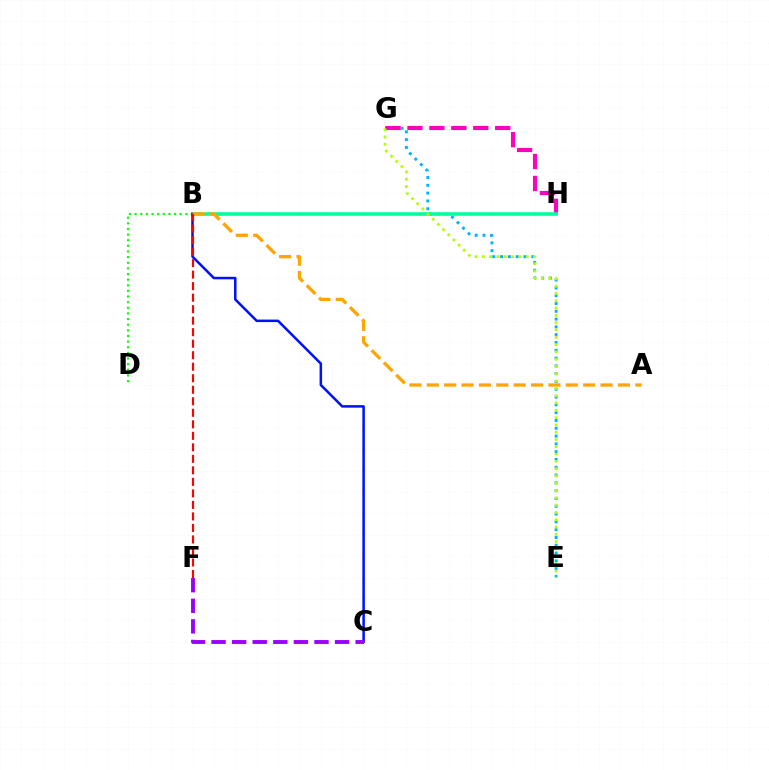{('E', 'G'): [{'color': '#00b5ff', 'line_style': 'dotted', 'thickness': 2.12}, {'color': '#b3ff00', 'line_style': 'dotted', 'thickness': 1.98}], ('G', 'H'): [{'color': '#ff00bd', 'line_style': 'dashed', 'thickness': 2.98}], ('B', 'H'): [{'color': '#00ff9d', 'line_style': 'solid', 'thickness': 2.59}], ('B', 'D'): [{'color': '#08ff00', 'line_style': 'dotted', 'thickness': 1.53}], ('B', 'C'): [{'color': '#0010ff', 'line_style': 'solid', 'thickness': 1.81}], ('A', 'B'): [{'color': '#ffa500', 'line_style': 'dashed', 'thickness': 2.36}], ('B', 'F'): [{'color': '#ff0000', 'line_style': 'dashed', 'thickness': 1.56}], ('C', 'F'): [{'color': '#9b00ff', 'line_style': 'dashed', 'thickness': 2.8}]}